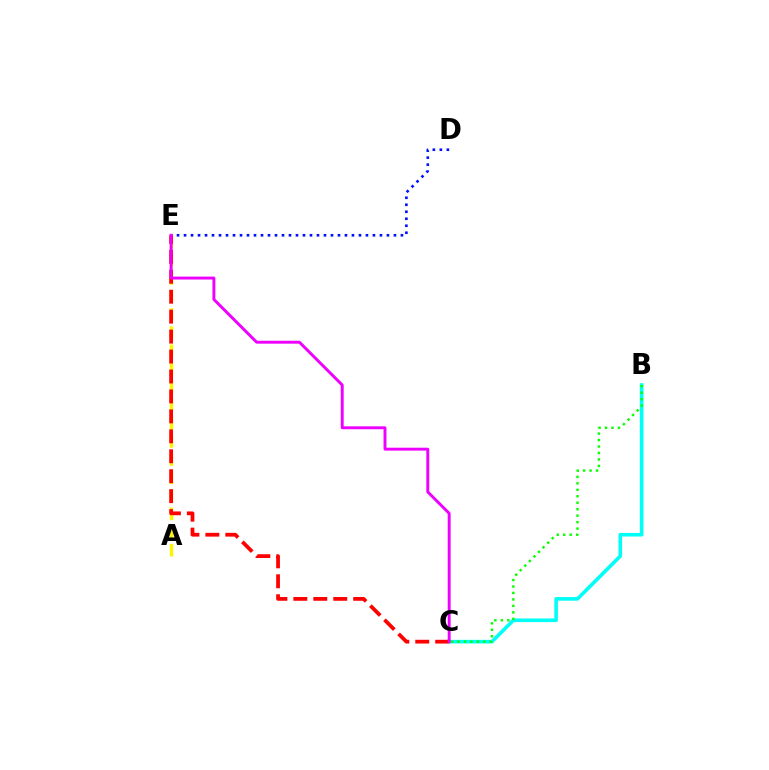{('B', 'C'): [{'color': '#00fff6', 'line_style': 'solid', 'thickness': 2.6}, {'color': '#08ff00', 'line_style': 'dotted', 'thickness': 1.76}], ('A', 'E'): [{'color': '#fcf500', 'line_style': 'dashed', 'thickness': 2.46}], ('D', 'E'): [{'color': '#0010ff', 'line_style': 'dotted', 'thickness': 1.9}], ('C', 'E'): [{'color': '#ff0000', 'line_style': 'dashed', 'thickness': 2.71}, {'color': '#ee00ff', 'line_style': 'solid', 'thickness': 2.11}]}